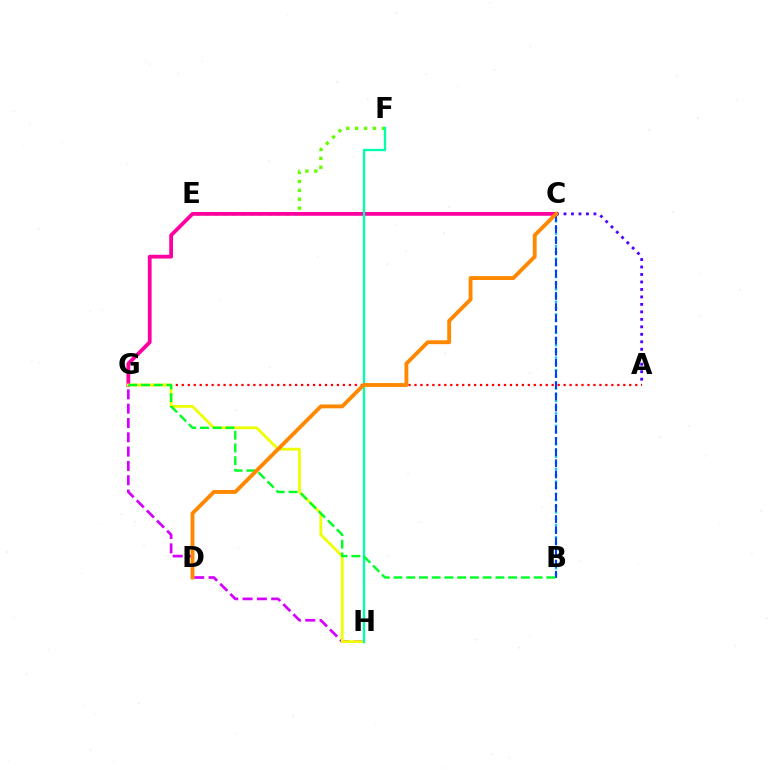{('E', 'F'): [{'color': '#66ff00', 'line_style': 'dotted', 'thickness': 2.42}], ('B', 'C'): [{'color': '#00c7ff', 'line_style': 'dotted', 'thickness': 1.68}, {'color': '#003fff', 'line_style': 'dashed', 'thickness': 1.52}], ('G', 'H'): [{'color': '#d600ff', 'line_style': 'dashed', 'thickness': 1.94}, {'color': '#eeff00', 'line_style': 'solid', 'thickness': 1.99}], ('A', 'G'): [{'color': '#ff0000', 'line_style': 'dotted', 'thickness': 1.62}], ('C', 'G'): [{'color': '#ff00a0', 'line_style': 'solid', 'thickness': 2.72}], ('F', 'H'): [{'color': '#00ffaf', 'line_style': 'solid', 'thickness': 1.67}], ('B', 'G'): [{'color': '#00ff27', 'line_style': 'dashed', 'thickness': 1.73}], ('A', 'C'): [{'color': '#4f00ff', 'line_style': 'dotted', 'thickness': 2.03}], ('C', 'D'): [{'color': '#ff8800', 'line_style': 'solid', 'thickness': 2.78}]}